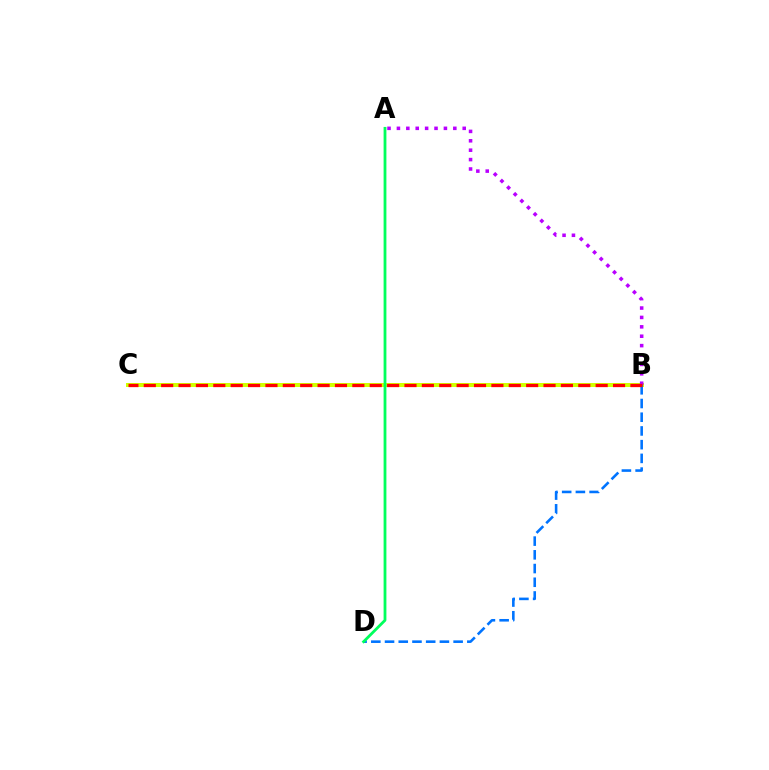{('B', 'C'): [{'color': '#d1ff00', 'line_style': 'solid', 'thickness': 2.88}, {'color': '#ff0000', 'line_style': 'dashed', 'thickness': 2.36}], ('B', 'D'): [{'color': '#0074ff', 'line_style': 'dashed', 'thickness': 1.86}], ('A', 'B'): [{'color': '#b900ff', 'line_style': 'dotted', 'thickness': 2.55}], ('A', 'D'): [{'color': '#00ff5c', 'line_style': 'solid', 'thickness': 2.01}]}